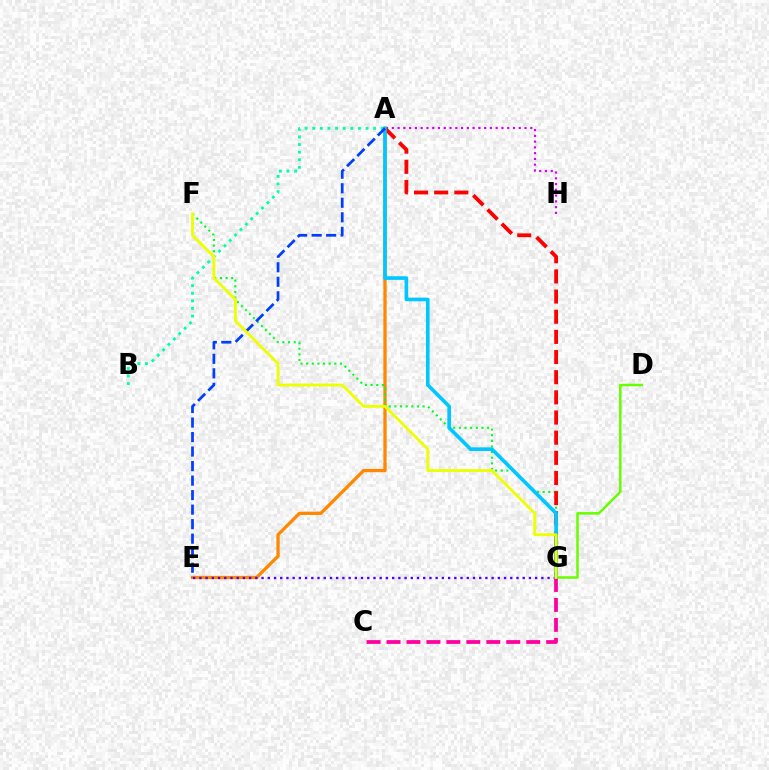{('A', 'E'): [{'color': '#ff8800', 'line_style': 'solid', 'thickness': 2.37}, {'color': '#003fff', 'line_style': 'dashed', 'thickness': 1.97}], ('A', 'H'): [{'color': '#d600ff', 'line_style': 'dotted', 'thickness': 1.57}], ('D', 'G'): [{'color': '#66ff00', 'line_style': 'solid', 'thickness': 1.81}], ('A', 'B'): [{'color': '#00ffaf', 'line_style': 'dotted', 'thickness': 2.07}], ('E', 'G'): [{'color': '#4f00ff', 'line_style': 'dotted', 'thickness': 1.69}], ('F', 'G'): [{'color': '#00ff27', 'line_style': 'dotted', 'thickness': 1.53}, {'color': '#eeff00', 'line_style': 'solid', 'thickness': 2.05}], ('A', 'G'): [{'color': '#ff0000', 'line_style': 'dashed', 'thickness': 2.74}, {'color': '#00c7ff', 'line_style': 'solid', 'thickness': 2.62}], ('C', 'G'): [{'color': '#ff00a0', 'line_style': 'dashed', 'thickness': 2.71}]}